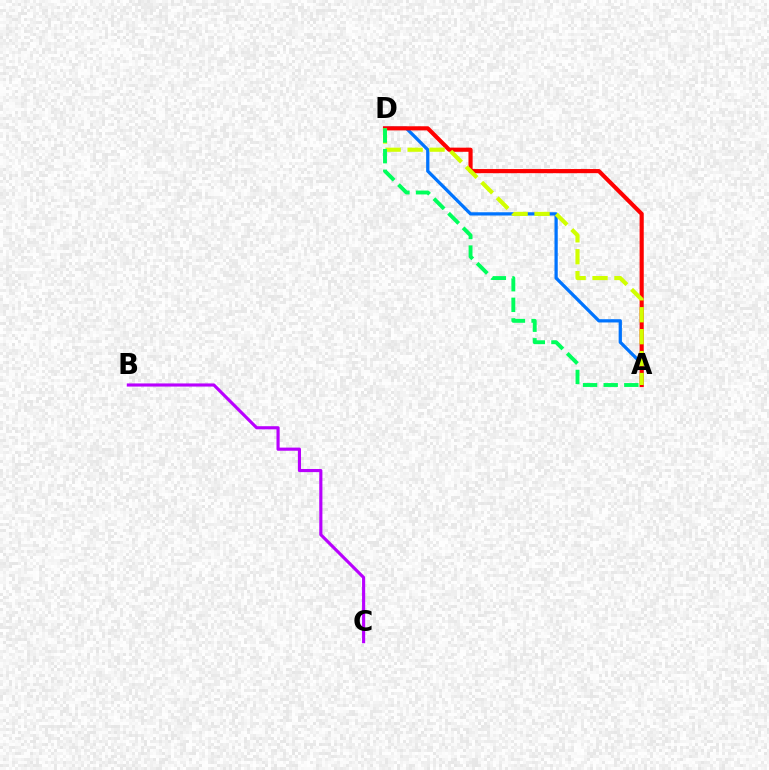{('A', 'D'): [{'color': '#0074ff', 'line_style': 'solid', 'thickness': 2.34}, {'color': '#ff0000', 'line_style': 'solid', 'thickness': 2.98}, {'color': '#d1ff00', 'line_style': 'dashed', 'thickness': 2.98}, {'color': '#00ff5c', 'line_style': 'dashed', 'thickness': 2.8}], ('B', 'C'): [{'color': '#b900ff', 'line_style': 'solid', 'thickness': 2.25}]}